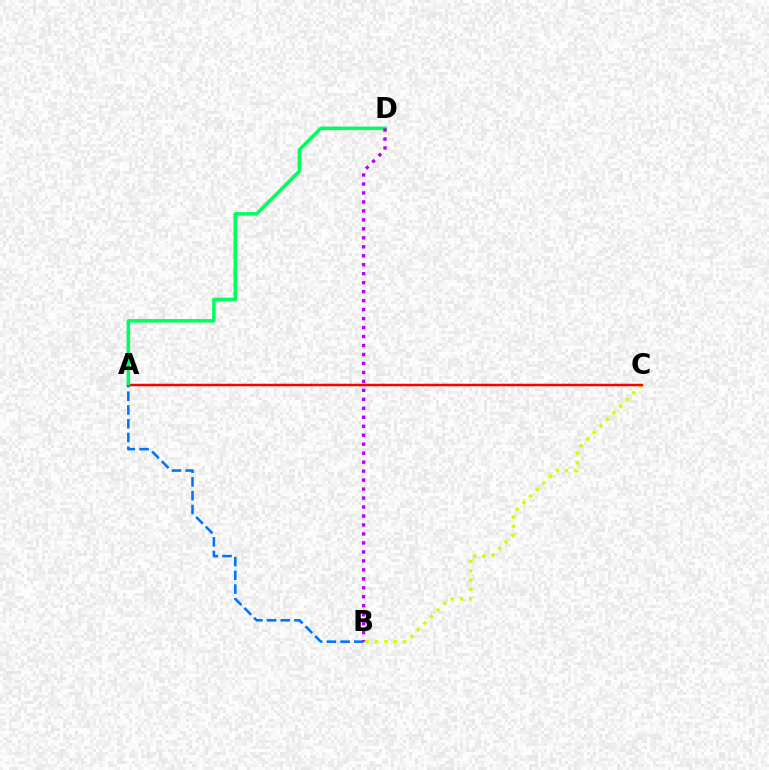{('B', 'C'): [{'color': '#d1ff00', 'line_style': 'dotted', 'thickness': 2.53}], ('A', 'C'): [{'color': '#ff0000', 'line_style': 'solid', 'thickness': 1.8}], ('A', 'D'): [{'color': '#00ff5c', 'line_style': 'solid', 'thickness': 2.53}], ('A', 'B'): [{'color': '#0074ff', 'line_style': 'dashed', 'thickness': 1.87}], ('B', 'D'): [{'color': '#b900ff', 'line_style': 'dotted', 'thickness': 2.44}]}